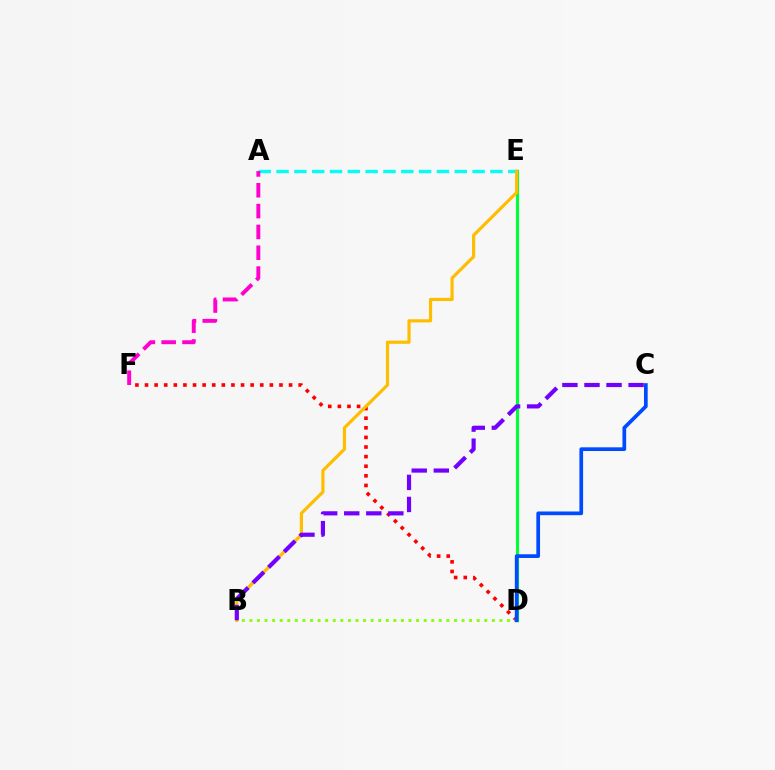{('A', 'E'): [{'color': '#00fff6', 'line_style': 'dashed', 'thickness': 2.42}], ('D', 'F'): [{'color': '#ff0000', 'line_style': 'dotted', 'thickness': 2.61}], ('D', 'E'): [{'color': '#00ff39', 'line_style': 'solid', 'thickness': 2.26}], ('B', 'E'): [{'color': '#ffbd00', 'line_style': 'solid', 'thickness': 2.29}], ('B', 'D'): [{'color': '#84ff00', 'line_style': 'dotted', 'thickness': 2.06}], ('A', 'F'): [{'color': '#ff00cf', 'line_style': 'dashed', 'thickness': 2.83}], ('C', 'D'): [{'color': '#004bff', 'line_style': 'solid', 'thickness': 2.66}], ('B', 'C'): [{'color': '#7200ff', 'line_style': 'dashed', 'thickness': 3.0}]}